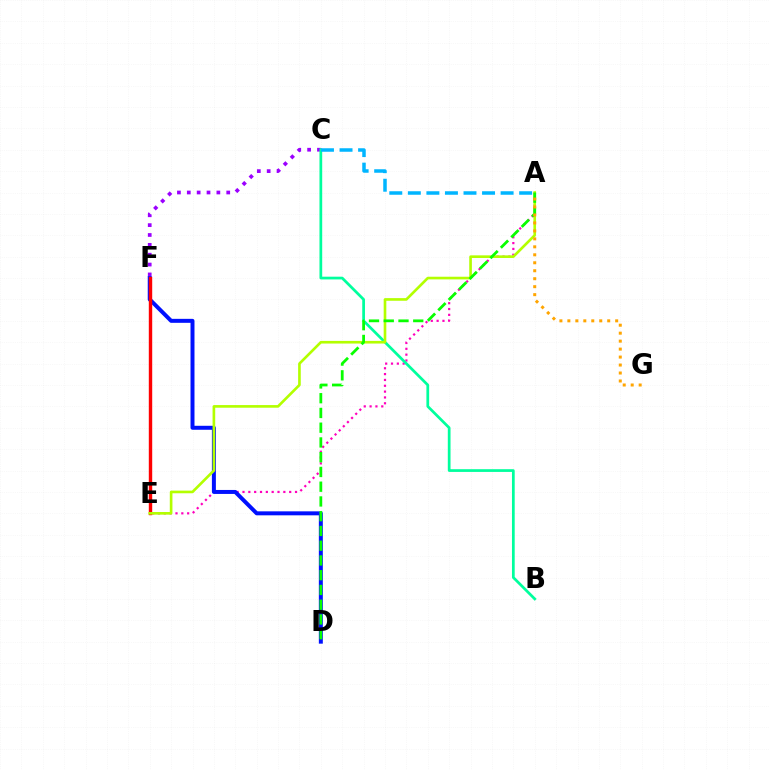{('A', 'E'): [{'color': '#ff00bd', 'line_style': 'dotted', 'thickness': 1.59}, {'color': '#b3ff00', 'line_style': 'solid', 'thickness': 1.9}], ('C', 'F'): [{'color': '#9b00ff', 'line_style': 'dotted', 'thickness': 2.68}], ('D', 'F'): [{'color': '#0010ff', 'line_style': 'solid', 'thickness': 2.86}], ('E', 'F'): [{'color': '#ff0000', 'line_style': 'solid', 'thickness': 2.45}], ('B', 'C'): [{'color': '#00ff9d', 'line_style': 'solid', 'thickness': 1.97}], ('A', 'D'): [{'color': '#08ff00', 'line_style': 'dashed', 'thickness': 2.0}], ('A', 'G'): [{'color': '#ffa500', 'line_style': 'dotted', 'thickness': 2.16}], ('A', 'C'): [{'color': '#00b5ff', 'line_style': 'dashed', 'thickness': 2.52}]}